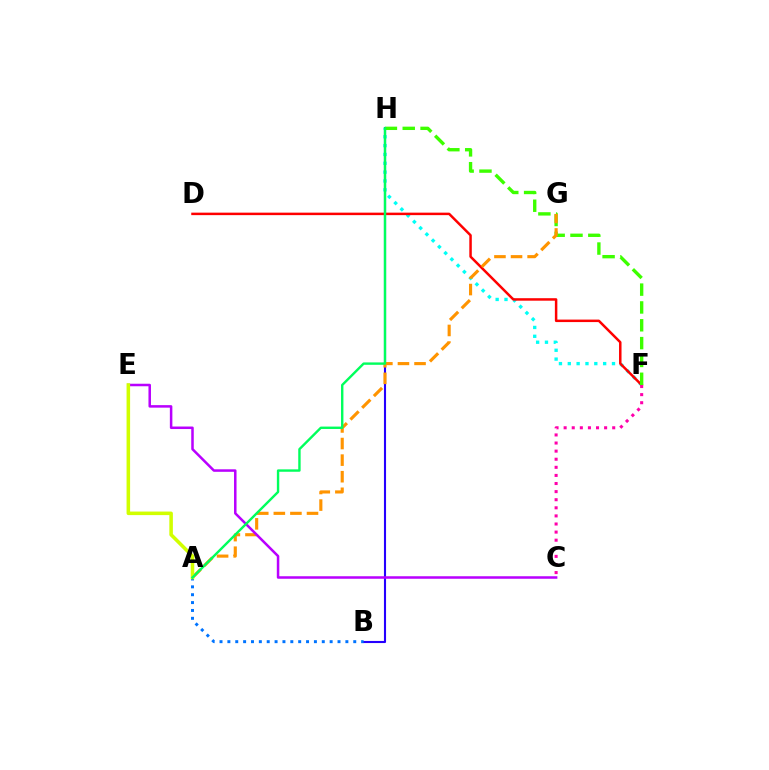{('F', 'H'): [{'color': '#00fff6', 'line_style': 'dotted', 'thickness': 2.4}, {'color': '#3dff00', 'line_style': 'dashed', 'thickness': 2.42}], ('D', 'F'): [{'color': '#ff0000', 'line_style': 'solid', 'thickness': 1.79}], ('C', 'F'): [{'color': '#ff00ac', 'line_style': 'dotted', 'thickness': 2.2}], ('B', 'H'): [{'color': '#2500ff', 'line_style': 'solid', 'thickness': 1.52}], ('A', 'G'): [{'color': '#ff9400', 'line_style': 'dashed', 'thickness': 2.25}], ('C', 'E'): [{'color': '#b900ff', 'line_style': 'solid', 'thickness': 1.81}], ('A', 'B'): [{'color': '#0074ff', 'line_style': 'dotted', 'thickness': 2.14}], ('A', 'E'): [{'color': '#d1ff00', 'line_style': 'solid', 'thickness': 2.55}], ('A', 'H'): [{'color': '#00ff5c', 'line_style': 'solid', 'thickness': 1.72}]}